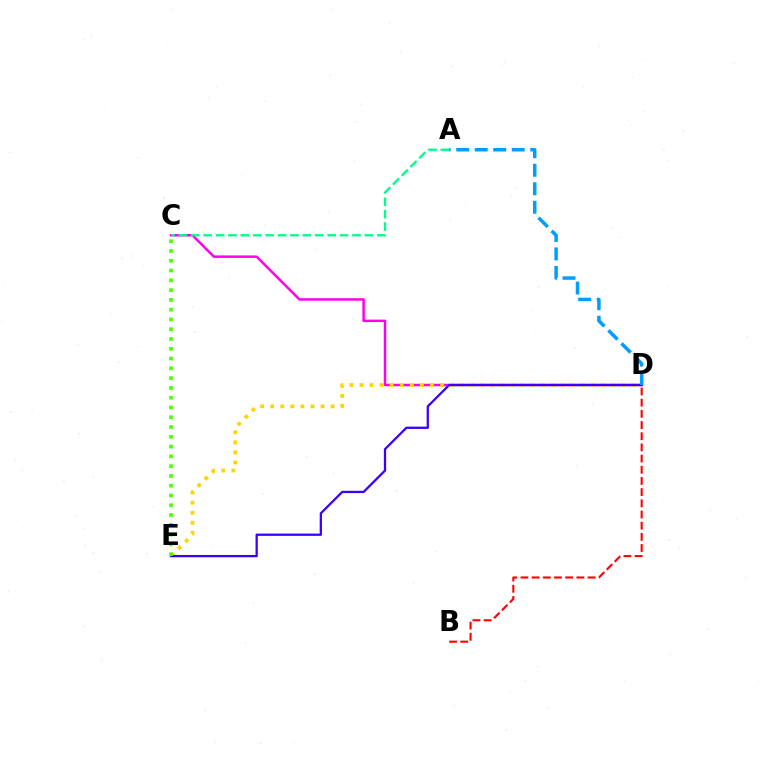{('C', 'D'): [{'color': '#ff00ed', 'line_style': 'solid', 'thickness': 1.78}], ('A', 'C'): [{'color': '#00ff86', 'line_style': 'dashed', 'thickness': 1.69}], ('D', 'E'): [{'color': '#ffd500', 'line_style': 'dotted', 'thickness': 2.73}, {'color': '#3700ff', 'line_style': 'solid', 'thickness': 1.64}], ('C', 'E'): [{'color': '#4fff00', 'line_style': 'dotted', 'thickness': 2.66}], ('A', 'D'): [{'color': '#009eff', 'line_style': 'dashed', 'thickness': 2.51}], ('B', 'D'): [{'color': '#ff0000', 'line_style': 'dashed', 'thickness': 1.52}]}